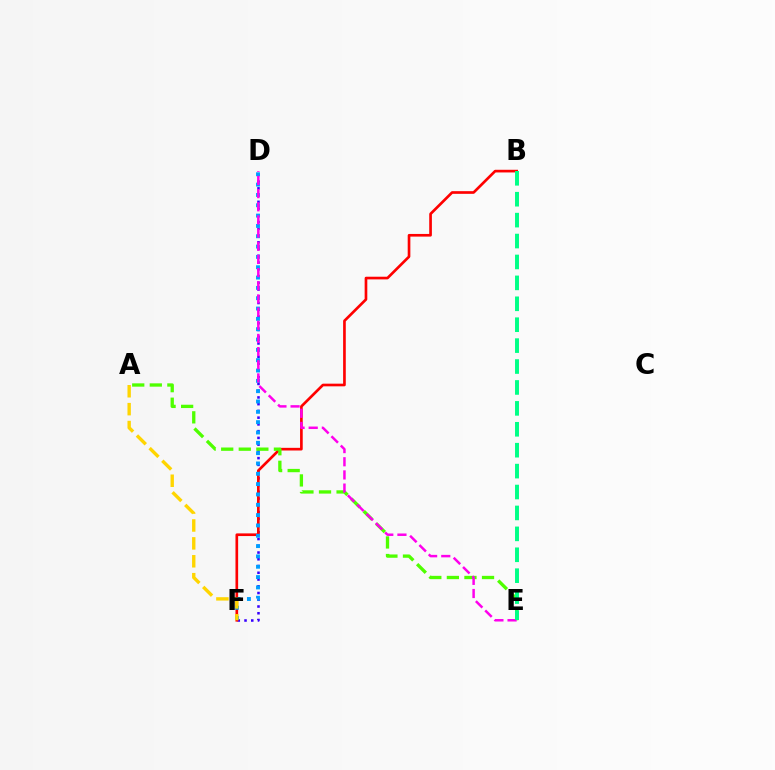{('D', 'F'): [{'color': '#3700ff', 'line_style': 'dotted', 'thickness': 1.83}, {'color': '#009eff', 'line_style': 'dotted', 'thickness': 2.81}], ('B', 'F'): [{'color': '#ff0000', 'line_style': 'solid', 'thickness': 1.92}], ('A', 'F'): [{'color': '#ffd500', 'line_style': 'dashed', 'thickness': 2.43}], ('A', 'E'): [{'color': '#4fff00', 'line_style': 'dashed', 'thickness': 2.39}], ('D', 'E'): [{'color': '#ff00ed', 'line_style': 'dashed', 'thickness': 1.79}], ('B', 'E'): [{'color': '#00ff86', 'line_style': 'dashed', 'thickness': 2.84}]}